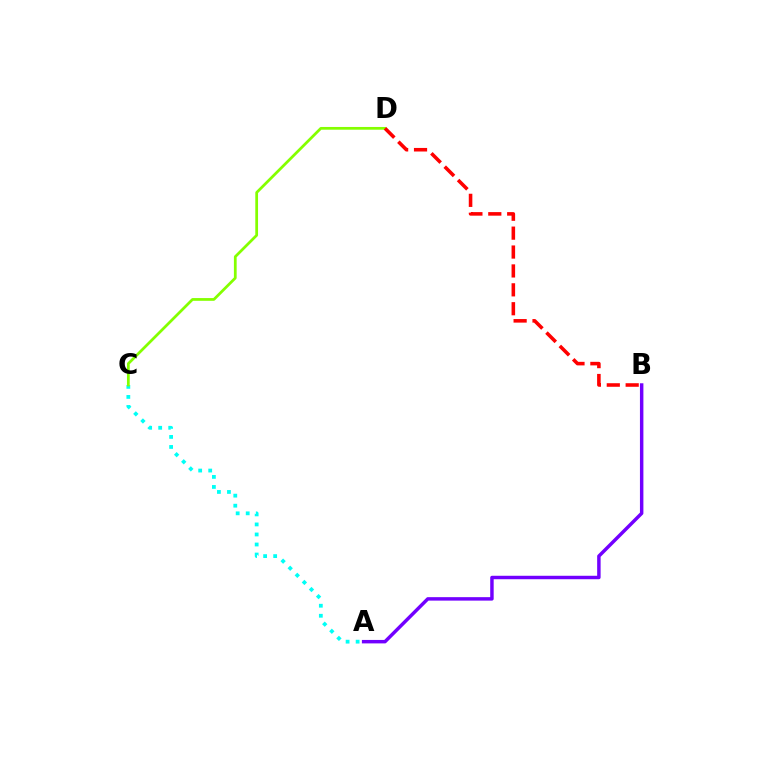{('A', 'C'): [{'color': '#00fff6', 'line_style': 'dotted', 'thickness': 2.73}], ('C', 'D'): [{'color': '#84ff00', 'line_style': 'solid', 'thickness': 1.98}], ('A', 'B'): [{'color': '#7200ff', 'line_style': 'solid', 'thickness': 2.49}], ('B', 'D'): [{'color': '#ff0000', 'line_style': 'dashed', 'thickness': 2.57}]}